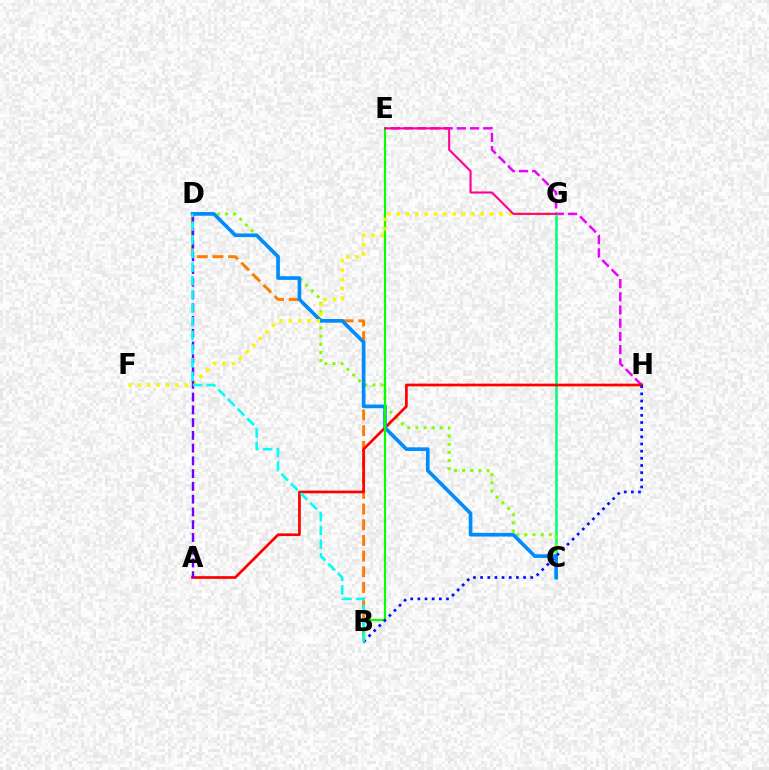{('E', 'H'): [{'color': '#ee00ff', 'line_style': 'dashed', 'thickness': 1.79}], ('B', 'D'): [{'color': '#ff7c00', 'line_style': 'dashed', 'thickness': 2.13}, {'color': '#00fff6', 'line_style': 'dashed', 'thickness': 1.86}], ('C', 'G'): [{'color': '#00ff74', 'line_style': 'solid', 'thickness': 1.82}], ('C', 'D'): [{'color': '#84ff00', 'line_style': 'dotted', 'thickness': 2.21}, {'color': '#008cff', 'line_style': 'solid', 'thickness': 2.63}], ('A', 'H'): [{'color': '#ff0000', 'line_style': 'solid', 'thickness': 1.95}], ('B', 'E'): [{'color': '#08ff00', 'line_style': 'solid', 'thickness': 1.56}], ('F', 'G'): [{'color': '#fcf500', 'line_style': 'dotted', 'thickness': 2.54}], ('B', 'H'): [{'color': '#0010ff', 'line_style': 'dotted', 'thickness': 1.95}], ('A', 'D'): [{'color': '#7200ff', 'line_style': 'dashed', 'thickness': 1.73}], ('E', 'G'): [{'color': '#ff0094', 'line_style': 'solid', 'thickness': 1.51}]}